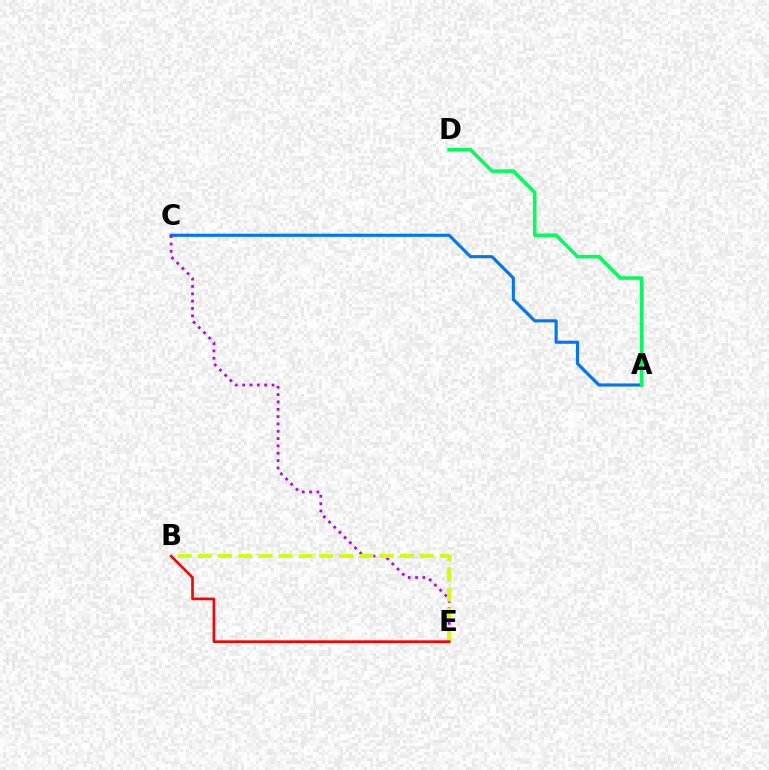{('A', 'C'): [{'color': '#0074ff', 'line_style': 'solid', 'thickness': 2.24}], ('C', 'E'): [{'color': '#b900ff', 'line_style': 'dotted', 'thickness': 1.99}], ('B', 'E'): [{'color': '#d1ff00', 'line_style': 'dashed', 'thickness': 2.74}, {'color': '#ff0000', 'line_style': 'solid', 'thickness': 1.91}], ('A', 'D'): [{'color': '#00ff5c', 'line_style': 'solid', 'thickness': 2.58}]}